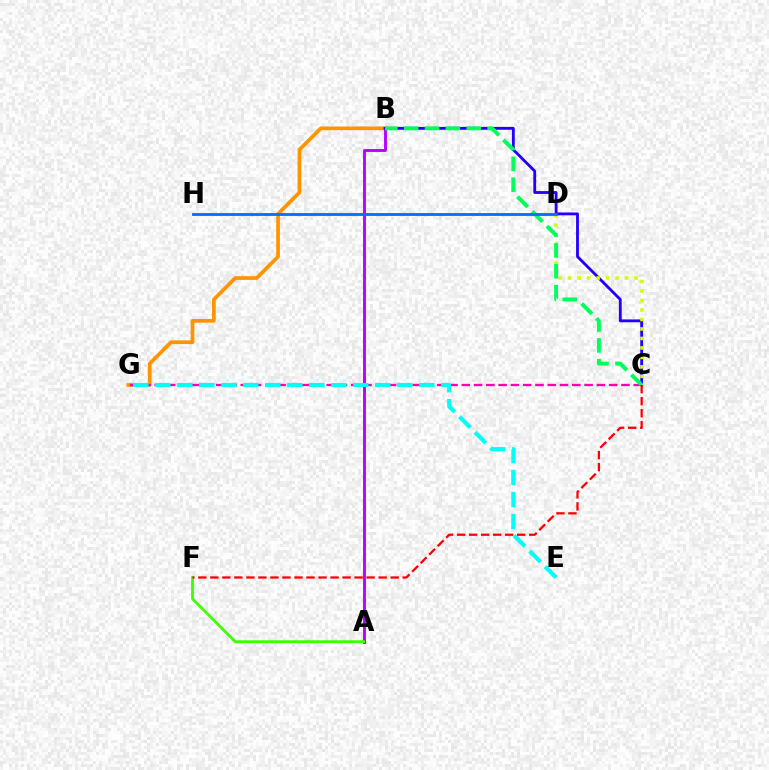{('B', 'G'): [{'color': '#ff9400', 'line_style': 'solid', 'thickness': 2.66}], ('C', 'G'): [{'color': '#ff00ac', 'line_style': 'dashed', 'thickness': 1.67}], ('A', 'B'): [{'color': '#b900ff', 'line_style': 'solid', 'thickness': 2.07}], ('B', 'C'): [{'color': '#2500ff', 'line_style': 'solid', 'thickness': 2.05}, {'color': '#00ff5c', 'line_style': 'dashed', 'thickness': 2.83}], ('C', 'D'): [{'color': '#d1ff00', 'line_style': 'dotted', 'thickness': 2.58}], ('A', 'F'): [{'color': '#3dff00', 'line_style': 'solid', 'thickness': 2.01}], ('E', 'G'): [{'color': '#00fff6', 'line_style': 'dashed', 'thickness': 2.99}], ('C', 'F'): [{'color': '#ff0000', 'line_style': 'dashed', 'thickness': 1.63}], ('D', 'H'): [{'color': '#0074ff', 'line_style': 'solid', 'thickness': 2.06}]}